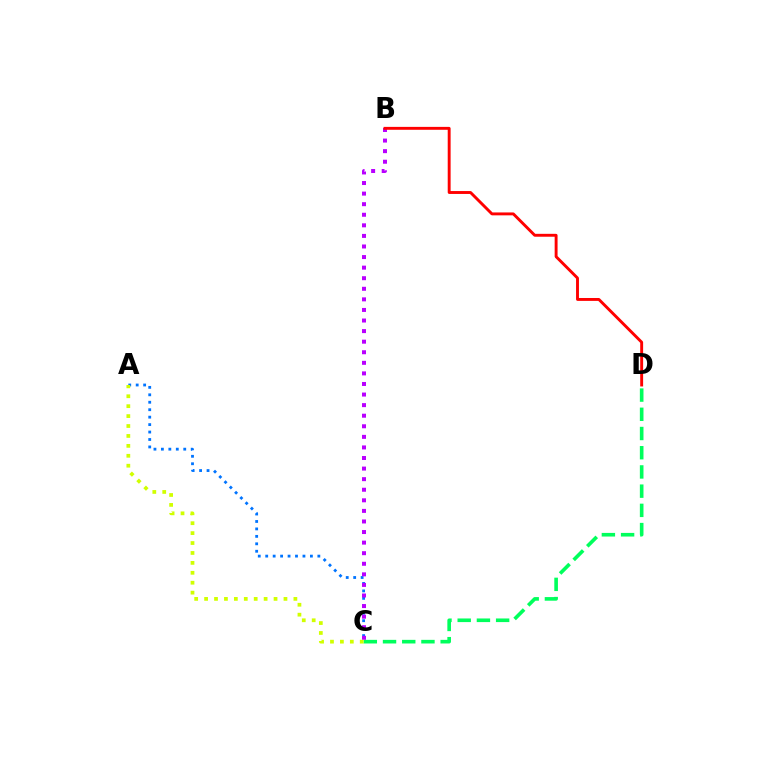{('C', 'D'): [{'color': '#00ff5c', 'line_style': 'dashed', 'thickness': 2.61}], ('A', 'C'): [{'color': '#0074ff', 'line_style': 'dotted', 'thickness': 2.02}, {'color': '#d1ff00', 'line_style': 'dotted', 'thickness': 2.7}], ('B', 'C'): [{'color': '#b900ff', 'line_style': 'dotted', 'thickness': 2.87}], ('B', 'D'): [{'color': '#ff0000', 'line_style': 'solid', 'thickness': 2.09}]}